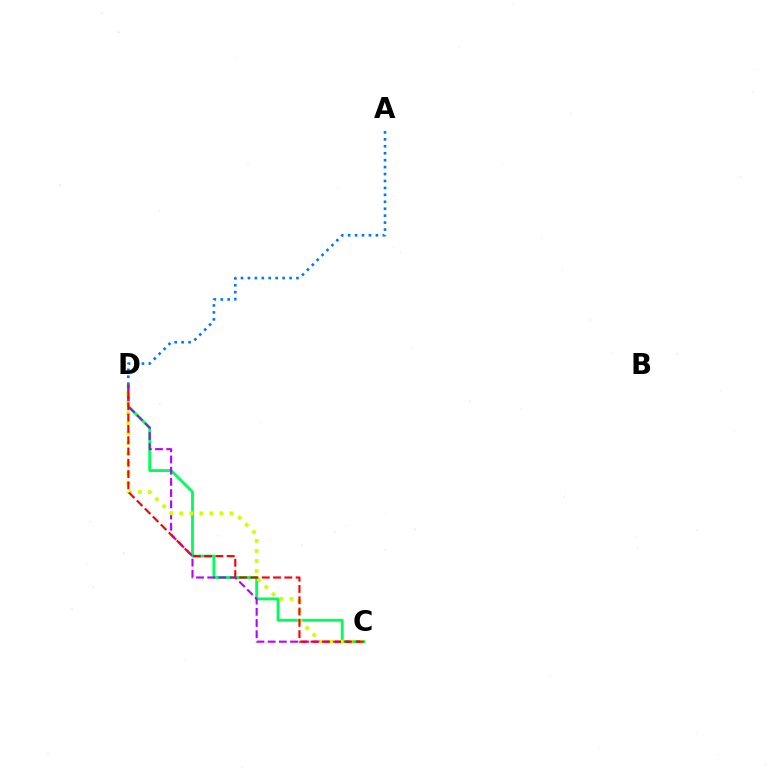{('C', 'D'): [{'color': '#00ff5c', 'line_style': 'solid', 'thickness': 2.07}, {'color': '#b900ff', 'line_style': 'dashed', 'thickness': 1.52}, {'color': '#d1ff00', 'line_style': 'dotted', 'thickness': 2.73}, {'color': '#ff0000', 'line_style': 'dashed', 'thickness': 1.53}], ('A', 'D'): [{'color': '#0074ff', 'line_style': 'dotted', 'thickness': 1.88}]}